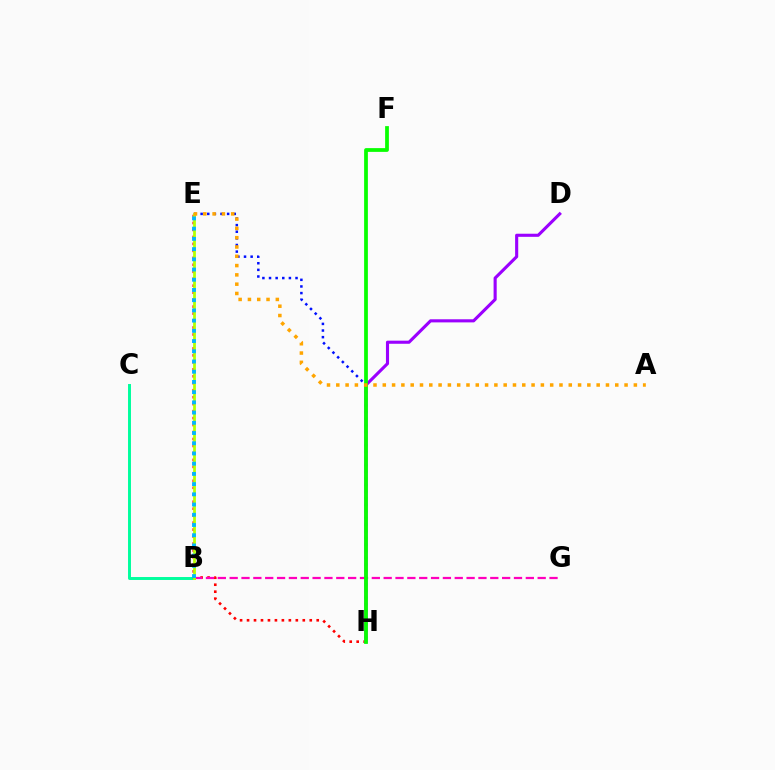{('B', 'C'): [{'color': '#00ff9d', 'line_style': 'solid', 'thickness': 2.13}], ('E', 'H'): [{'color': '#ff0000', 'line_style': 'dotted', 'thickness': 1.89}, {'color': '#0010ff', 'line_style': 'dotted', 'thickness': 1.8}], ('B', 'G'): [{'color': '#ff00bd', 'line_style': 'dashed', 'thickness': 1.61}], ('D', 'H'): [{'color': '#9b00ff', 'line_style': 'solid', 'thickness': 2.24}], ('F', 'H'): [{'color': '#08ff00', 'line_style': 'solid', 'thickness': 2.71}], ('B', 'E'): [{'color': '#b3ff00', 'line_style': 'solid', 'thickness': 1.99}, {'color': '#00b5ff', 'line_style': 'dotted', 'thickness': 2.78}], ('A', 'E'): [{'color': '#ffa500', 'line_style': 'dotted', 'thickness': 2.53}]}